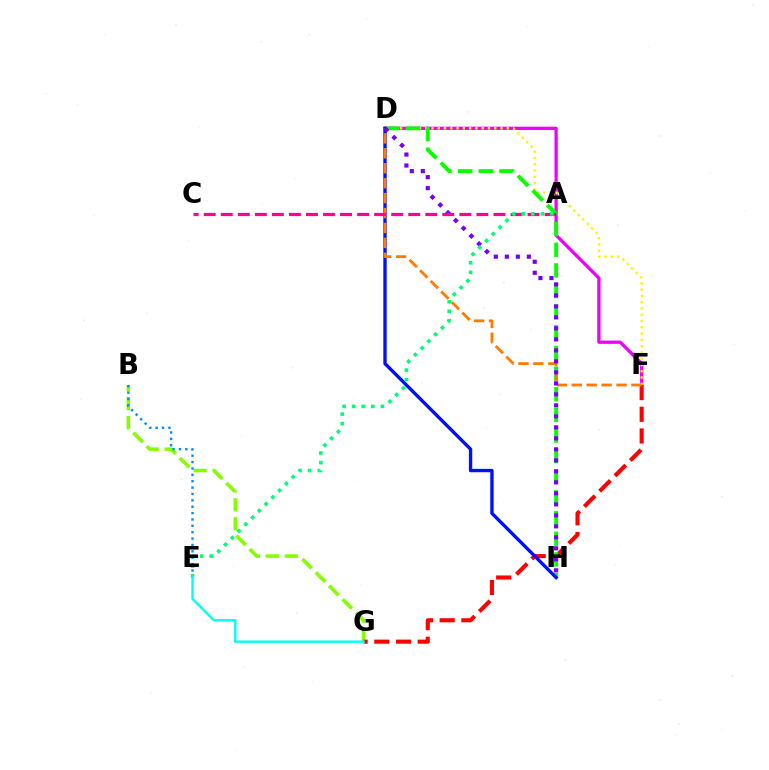{('B', 'G'): [{'color': '#84ff00', 'line_style': 'dashed', 'thickness': 2.57}], ('D', 'F'): [{'color': '#ee00ff', 'line_style': 'solid', 'thickness': 2.35}, {'color': '#fcf500', 'line_style': 'dotted', 'thickness': 1.71}, {'color': '#ff7c00', 'line_style': 'dashed', 'thickness': 2.03}], ('F', 'G'): [{'color': '#ff0000', 'line_style': 'dashed', 'thickness': 2.95}], ('D', 'H'): [{'color': '#08ff00', 'line_style': 'dashed', 'thickness': 2.8}, {'color': '#0010ff', 'line_style': 'solid', 'thickness': 2.42}, {'color': '#7200ff', 'line_style': 'dotted', 'thickness': 2.99}], ('B', 'E'): [{'color': '#008cff', 'line_style': 'dotted', 'thickness': 1.73}], ('A', 'C'): [{'color': '#ff0094', 'line_style': 'dashed', 'thickness': 2.32}], ('A', 'E'): [{'color': '#00ff74', 'line_style': 'dotted', 'thickness': 2.6}], ('E', 'G'): [{'color': '#00fff6', 'line_style': 'solid', 'thickness': 1.74}]}